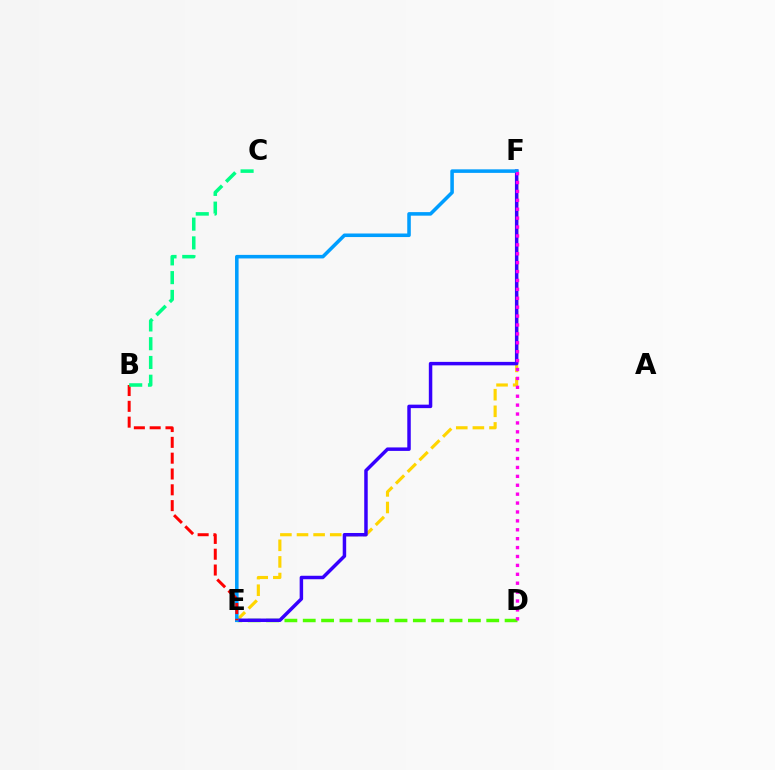{('D', 'E'): [{'color': '#4fff00', 'line_style': 'dashed', 'thickness': 2.49}], ('E', 'F'): [{'color': '#ffd500', 'line_style': 'dashed', 'thickness': 2.26}, {'color': '#3700ff', 'line_style': 'solid', 'thickness': 2.5}, {'color': '#009eff', 'line_style': 'solid', 'thickness': 2.56}], ('B', 'E'): [{'color': '#ff0000', 'line_style': 'dashed', 'thickness': 2.15}], ('B', 'C'): [{'color': '#00ff86', 'line_style': 'dashed', 'thickness': 2.55}], ('D', 'F'): [{'color': '#ff00ed', 'line_style': 'dotted', 'thickness': 2.42}]}